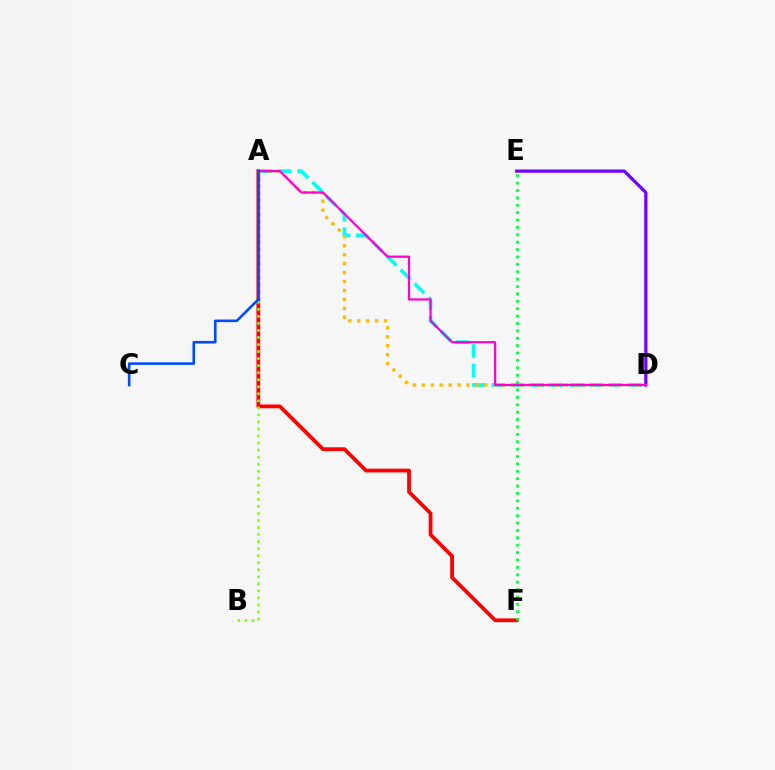{('A', 'D'): [{'color': '#00fff6', 'line_style': 'dashed', 'thickness': 2.66}, {'color': '#ffbd00', 'line_style': 'dotted', 'thickness': 2.43}, {'color': '#ff00cf', 'line_style': 'solid', 'thickness': 1.58}], ('A', 'F'): [{'color': '#ff0000', 'line_style': 'solid', 'thickness': 2.72}], ('A', 'B'): [{'color': '#84ff00', 'line_style': 'dotted', 'thickness': 1.91}], ('E', 'F'): [{'color': '#00ff39', 'line_style': 'dotted', 'thickness': 2.01}], ('D', 'E'): [{'color': '#7200ff', 'line_style': 'solid', 'thickness': 2.32}], ('A', 'C'): [{'color': '#004bff', 'line_style': 'solid', 'thickness': 1.87}]}